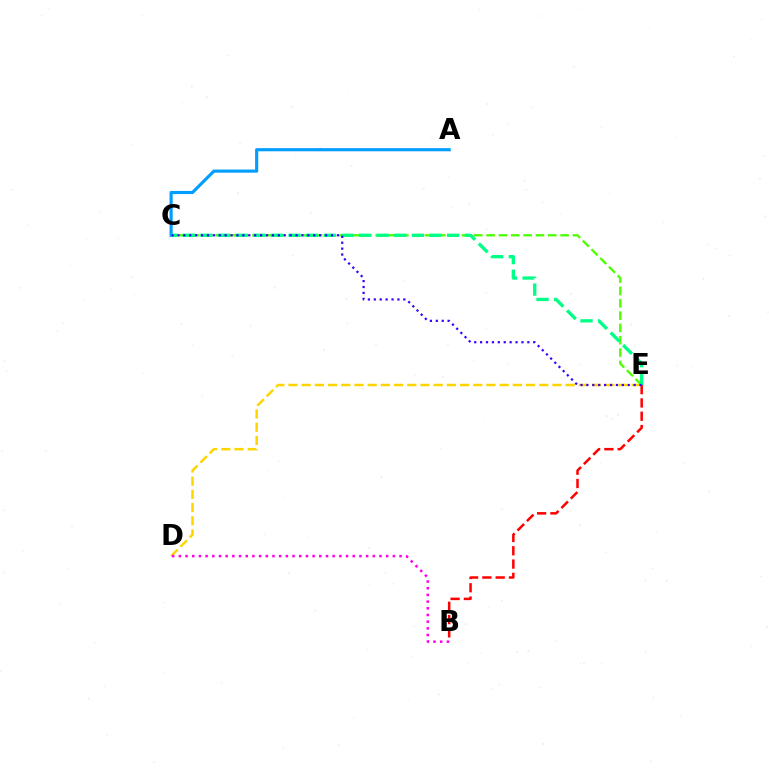{('B', 'E'): [{'color': '#ff0000', 'line_style': 'dashed', 'thickness': 1.81}], ('D', 'E'): [{'color': '#ffd500', 'line_style': 'dashed', 'thickness': 1.79}], ('B', 'D'): [{'color': '#ff00ed', 'line_style': 'dotted', 'thickness': 1.82}], ('A', 'C'): [{'color': '#009eff', 'line_style': 'solid', 'thickness': 2.26}], ('C', 'E'): [{'color': '#4fff00', 'line_style': 'dashed', 'thickness': 1.67}, {'color': '#00ff86', 'line_style': 'dashed', 'thickness': 2.39}, {'color': '#3700ff', 'line_style': 'dotted', 'thickness': 1.6}]}